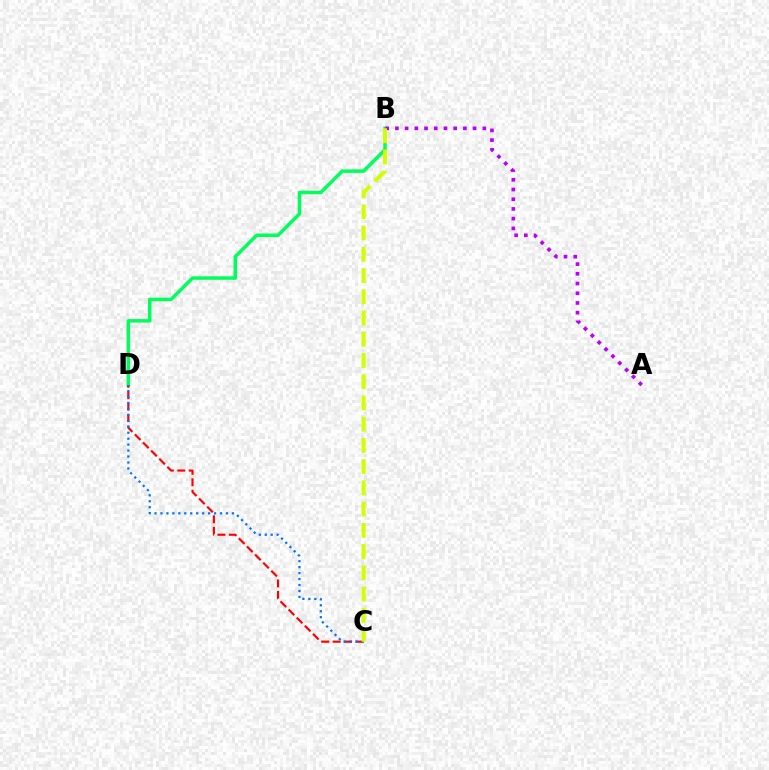{('B', 'D'): [{'color': '#00ff5c', 'line_style': 'solid', 'thickness': 2.52}], ('A', 'B'): [{'color': '#b900ff', 'line_style': 'dotted', 'thickness': 2.64}], ('C', 'D'): [{'color': '#ff0000', 'line_style': 'dashed', 'thickness': 1.56}, {'color': '#0074ff', 'line_style': 'dotted', 'thickness': 1.62}], ('B', 'C'): [{'color': '#d1ff00', 'line_style': 'dashed', 'thickness': 2.88}]}